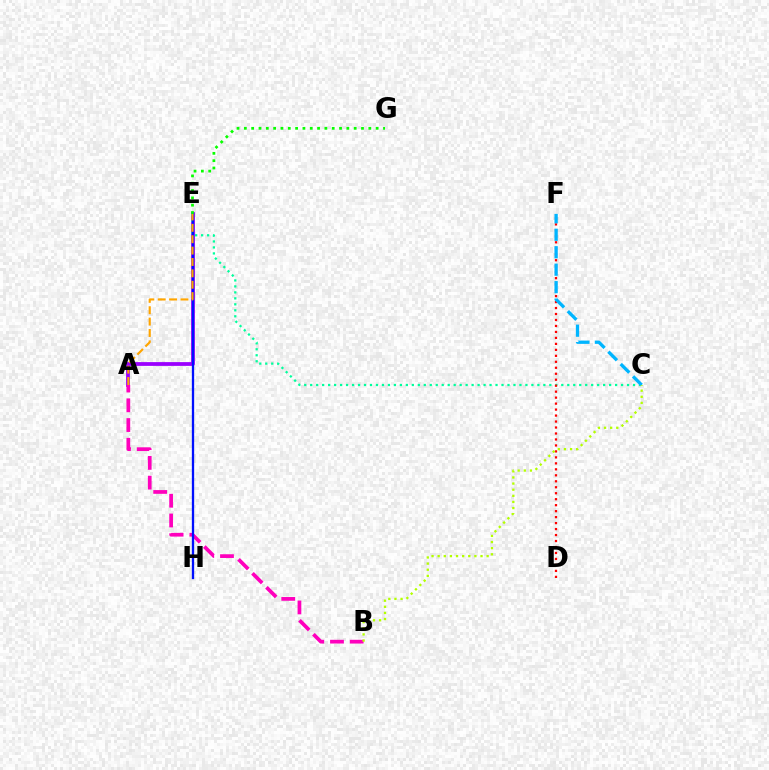{('A', 'E'): [{'color': '#9b00ff', 'line_style': 'solid', 'thickness': 2.72}, {'color': '#ffa500', 'line_style': 'dashed', 'thickness': 1.55}], ('A', 'B'): [{'color': '#ff00bd', 'line_style': 'dashed', 'thickness': 2.68}], ('C', 'E'): [{'color': '#00ff9d', 'line_style': 'dotted', 'thickness': 1.62}], ('E', 'H'): [{'color': '#0010ff', 'line_style': 'solid', 'thickness': 1.66}], ('D', 'F'): [{'color': '#ff0000', 'line_style': 'dotted', 'thickness': 1.62}], ('C', 'F'): [{'color': '#00b5ff', 'line_style': 'dashed', 'thickness': 2.37}], ('E', 'G'): [{'color': '#08ff00', 'line_style': 'dotted', 'thickness': 1.99}], ('B', 'C'): [{'color': '#b3ff00', 'line_style': 'dotted', 'thickness': 1.66}]}